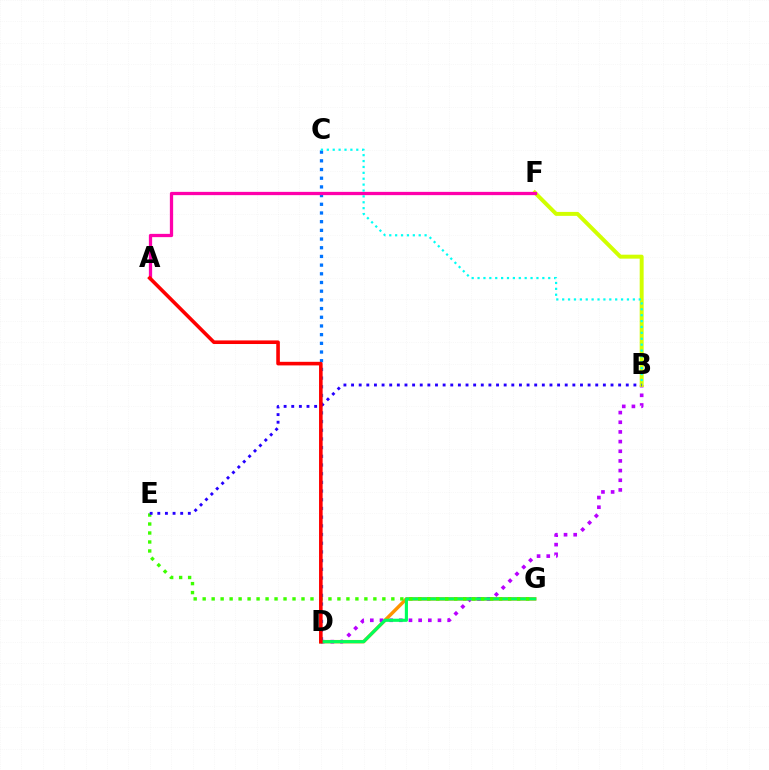{('D', 'G'): [{'color': '#ff9400', 'line_style': 'solid', 'thickness': 2.46}, {'color': '#00ff5c', 'line_style': 'solid', 'thickness': 2.26}], ('B', 'D'): [{'color': '#b900ff', 'line_style': 'dotted', 'thickness': 2.63}], ('B', 'F'): [{'color': '#d1ff00', 'line_style': 'solid', 'thickness': 2.85}], ('C', 'D'): [{'color': '#0074ff', 'line_style': 'dotted', 'thickness': 2.36}], ('E', 'G'): [{'color': '#3dff00', 'line_style': 'dotted', 'thickness': 2.44}], ('B', 'E'): [{'color': '#2500ff', 'line_style': 'dotted', 'thickness': 2.07}], ('A', 'F'): [{'color': '#ff00ac', 'line_style': 'solid', 'thickness': 2.35}], ('B', 'C'): [{'color': '#00fff6', 'line_style': 'dotted', 'thickness': 1.6}], ('A', 'D'): [{'color': '#ff0000', 'line_style': 'solid', 'thickness': 2.59}]}